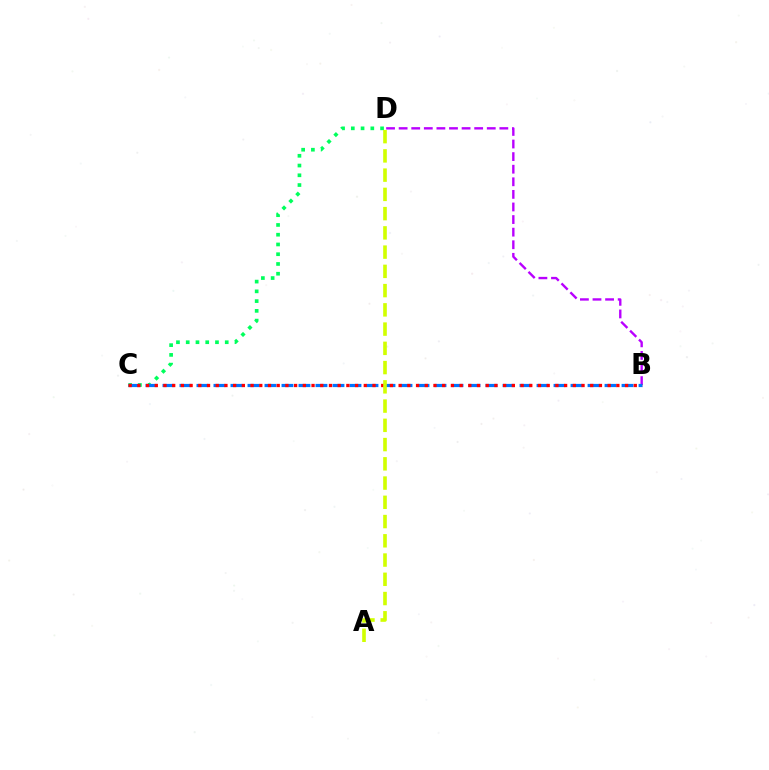{('B', 'D'): [{'color': '#b900ff', 'line_style': 'dashed', 'thickness': 1.71}], ('C', 'D'): [{'color': '#00ff5c', 'line_style': 'dotted', 'thickness': 2.65}], ('B', 'C'): [{'color': '#0074ff', 'line_style': 'dashed', 'thickness': 2.31}, {'color': '#ff0000', 'line_style': 'dotted', 'thickness': 2.37}], ('A', 'D'): [{'color': '#d1ff00', 'line_style': 'dashed', 'thickness': 2.61}]}